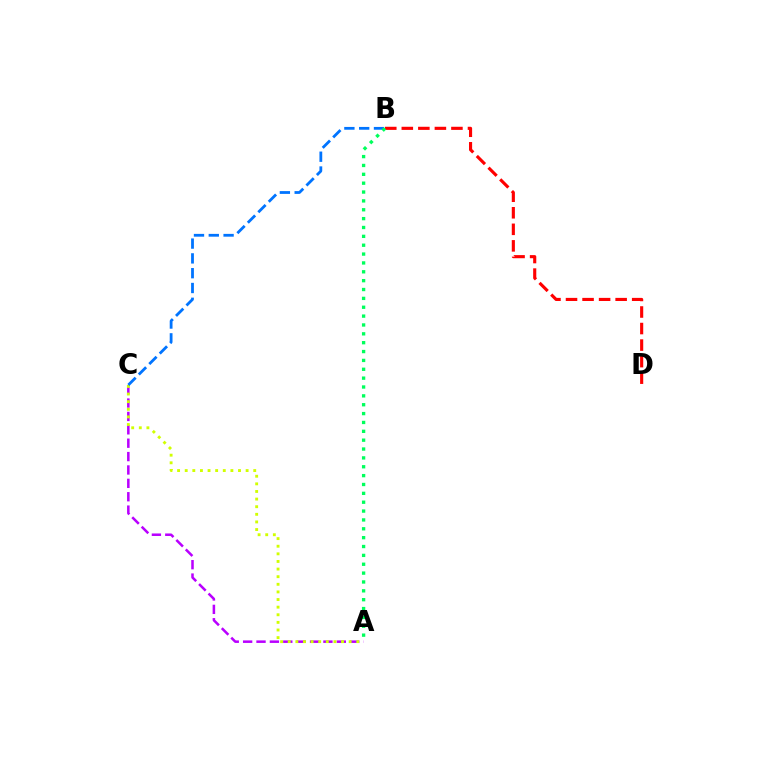{('A', 'C'): [{'color': '#b900ff', 'line_style': 'dashed', 'thickness': 1.82}, {'color': '#d1ff00', 'line_style': 'dotted', 'thickness': 2.07}], ('B', 'D'): [{'color': '#ff0000', 'line_style': 'dashed', 'thickness': 2.25}], ('B', 'C'): [{'color': '#0074ff', 'line_style': 'dashed', 'thickness': 2.01}], ('A', 'B'): [{'color': '#00ff5c', 'line_style': 'dotted', 'thickness': 2.41}]}